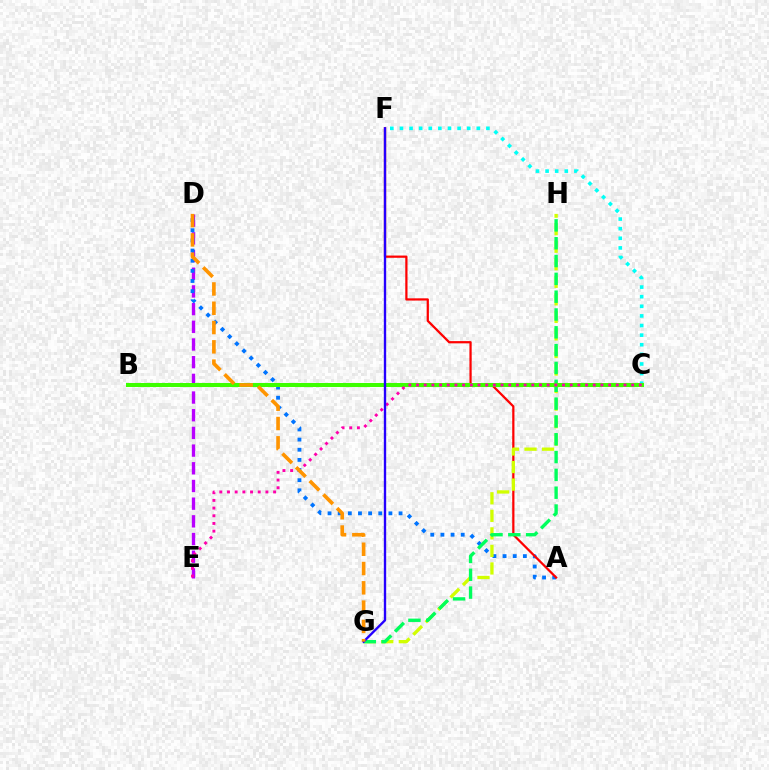{('D', 'E'): [{'color': '#b900ff', 'line_style': 'dashed', 'thickness': 2.4}], ('C', 'F'): [{'color': '#00fff6', 'line_style': 'dotted', 'thickness': 2.61}], ('A', 'D'): [{'color': '#0074ff', 'line_style': 'dotted', 'thickness': 2.76}], ('A', 'F'): [{'color': '#ff0000', 'line_style': 'solid', 'thickness': 1.61}], ('G', 'H'): [{'color': '#d1ff00', 'line_style': 'dashed', 'thickness': 2.38}, {'color': '#00ff5c', 'line_style': 'dashed', 'thickness': 2.42}], ('B', 'C'): [{'color': '#3dff00', 'line_style': 'solid', 'thickness': 2.89}], ('C', 'E'): [{'color': '#ff00ac', 'line_style': 'dotted', 'thickness': 2.09}], ('F', 'G'): [{'color': '#2500ff', 'line_style': 'solid', 'thickness': 1.7}], ('D', 'G'): [{'color': '#ff9400', 'line_style': 'dashed', 'thickness': 2.62}]}